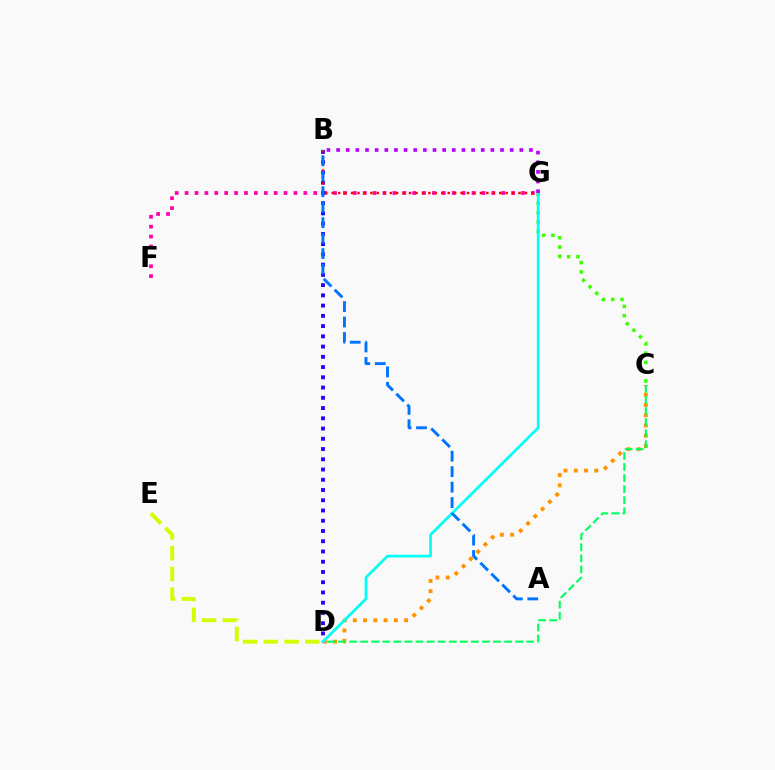{('C', 'D'): [{'color': '#ff9400', 'line_style': 'dotted', 'thickness': 2.79}, {'color': '#00ff5c', 'line_style': 'dashed', 'thickness': 1.5}], ('F', 'G'): [{'color': '#ff00ac', 'line_style': 'dotted', 'thickness': 2.69}], ('B', 'D'): [{'color': '#2500ff', 'line_style': 'dotted', 'thickness': 2.78}], ('C', 'G'): [{'color': '#3dff00', 'line_style': 'dotted', 'thickness': 2.52}], ('D', 'E'): [{'color': '#d1ff00', 'line_style': 'dashed', 'thickness': 2.82}], ('B', 'G'): [{'color': '#ff0000', 'line_style': 'dotted', 'thickness': 1.75}, {'color': '#b900ff', 'line_style': 'dotted', 'thickness': 2.62}], ('D', 'G'): [{'color': '#00fff6', 'line_style': 'solid', 'thickness': 1.96}], ('A', 'B'): [{'color': '#0074ff', 'line_style': 'dashed', 'thickness': 2.1}]}